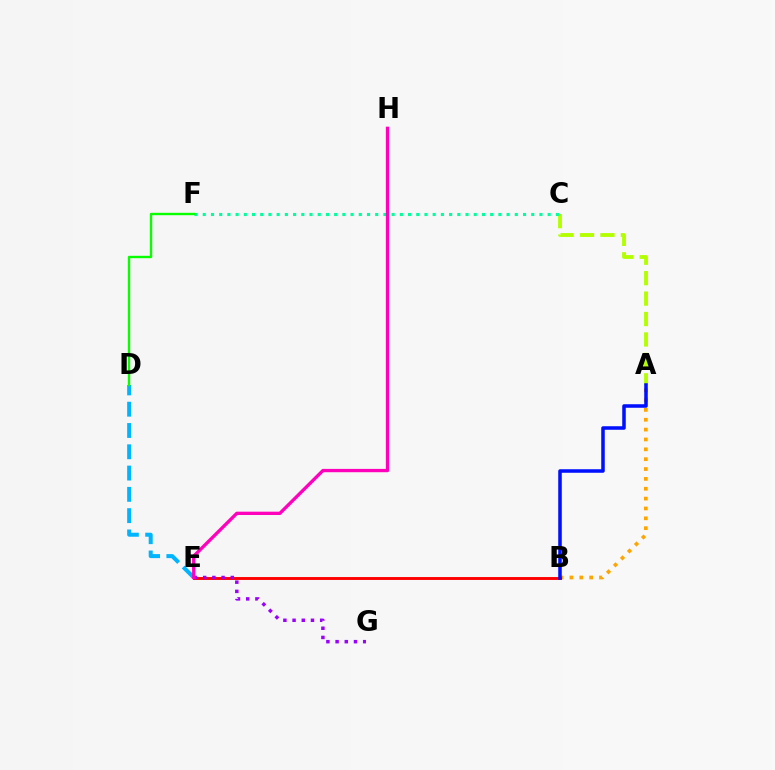{('A', 'B'): [{'color': '#ffa500', 'line_style': 'dotted', 'thickness': 2.68}, {'color': '#0010ff', 'line_style': 'solid', 'thickness': 2.54}], ('B', 'E'): [{'color': '#ff0000', 'line_style': 'solid', 'thickness': 2.09}], ('A', 'C'): [{'color': '#b3ff00', 'line_style': 'dashed', 'thickness': 2.78}], ('E', 'G'): [{'color': '#9b00ff', 'line_style': 'dotted', 'thickness': 2.5}], ('C', 'F'): [{'color': '#00ff9d', 'line_style': 'dotted', 'thickness': 2.23}], ('D', 'E'): [{'color': '#00b5ff', 'line_style': 'dashed', 'thickness': 2.89}], ('D', 'F'): [{'color': '#08ff00', 'line_style': 'solid', 'thickness': 1.73}], ('E', 'H'): [{'color': '#ff00bd', 'line_style': 'solid', 'thickness': 2.39}]}